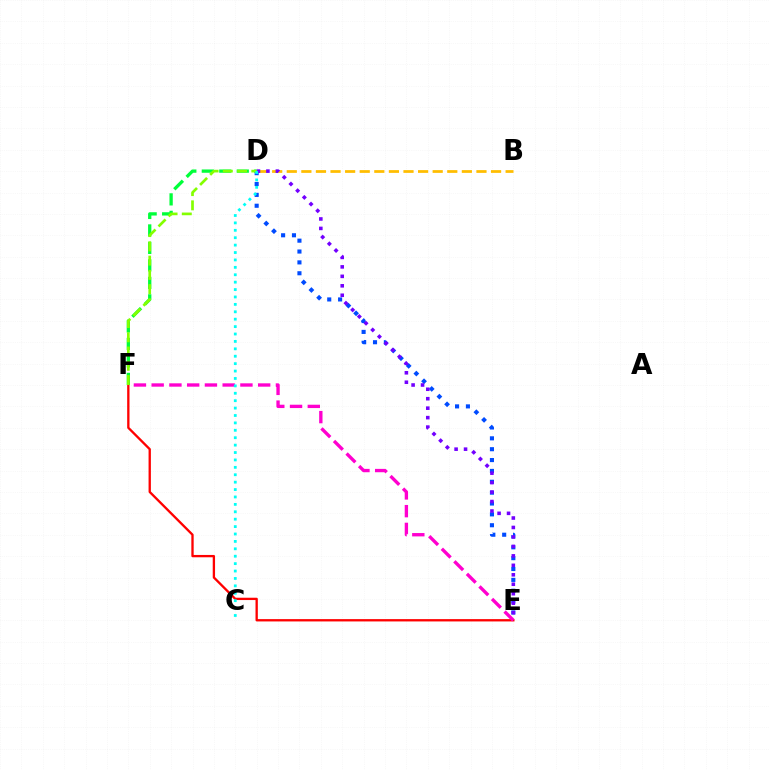{('E', 'F'): [{'color': '#ff0000', 'line_style': 'solid', 'thickness': 1.67}, {'color': '#ff00cf', 'line_style': 'dashed', 'thickness': 2.41}], ('B', 'D'): [{'color': '#ffbd00', 'line_style': 'dashed', 'thickness': 1.98}], ('D', 'E'): [{'color': '#004bff', 'line_style': 'dotted', 'thickness': 2.95}, {'color': '#7200ff', 'line_style': 'dotted', 'thickness': 2.57}], ('D', 'F'): [{'color': '#00ff39', 'line_style': 'dashed', 'thickness': 2.37}, {'color': '#84ff00', 'line_style': 'dashed', 'thickness': 1.94}], ('C', 'D'): [{'color': '#00fff6', 'line_style': 'dotted', 'thickness': 2.01}]}